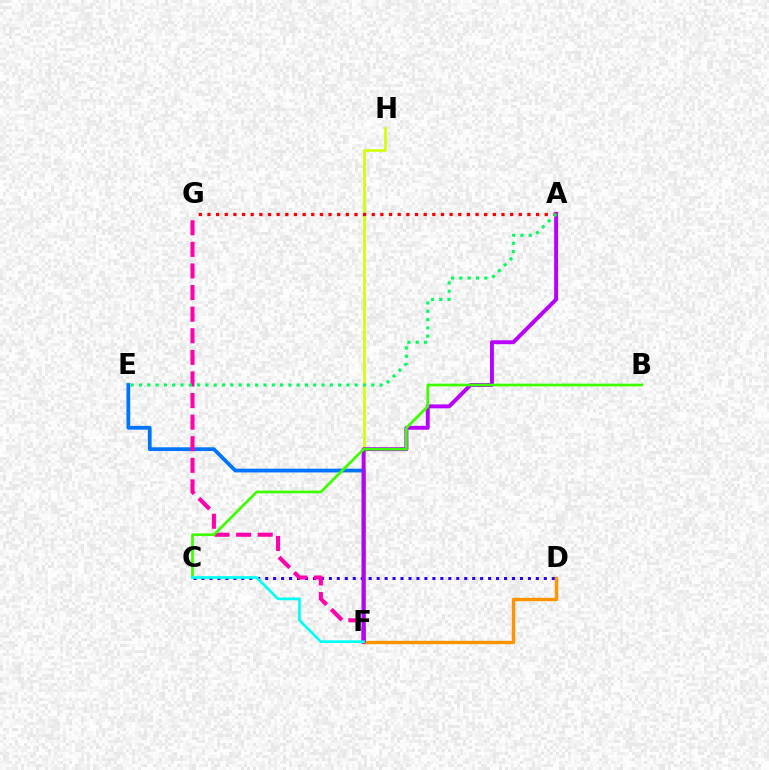{('F', 'H'): [{'color': '#d1ff00', 'line_style': 'solid', 'thickness': 1.87}], ('E', 'F'): [{'color': '#0074ff', 'line_style': 'solid', 'thickness': 2.71}], ('D', 'F'): [{'color': '#ff9400', 'line_style': 'solid', 'thickness': 2.44}], ('C', 'D'): [{'color': '#2500ff', 'line_style': 'dotted', 'thickness': 2.16}], ('F', 'G'): [{'color': '#ff00ac', 'line_style': 'dashed', 'thickness': 2.93}], ('A', 'F'): [{'color': '#b900ff', 'line_style': 'solid', 'thickness': 2.82}], ('B', 'C'): [{'color': '#3dff00', 'line_style': 'solid', 'thickness': 1.95}], ('C', 'F'): [{'color': '#00fff6', 'line_style': 'solid', 'thickness': 1.93}], ('A', 'G'): [{'color': '#ff0000', 'line_style': 'dotted', 'thickness': 2.35}], ('A', 'E'): [{'color': '#00ff5c', 'line_style': 'dotted', 'thickness': 2.25}]}